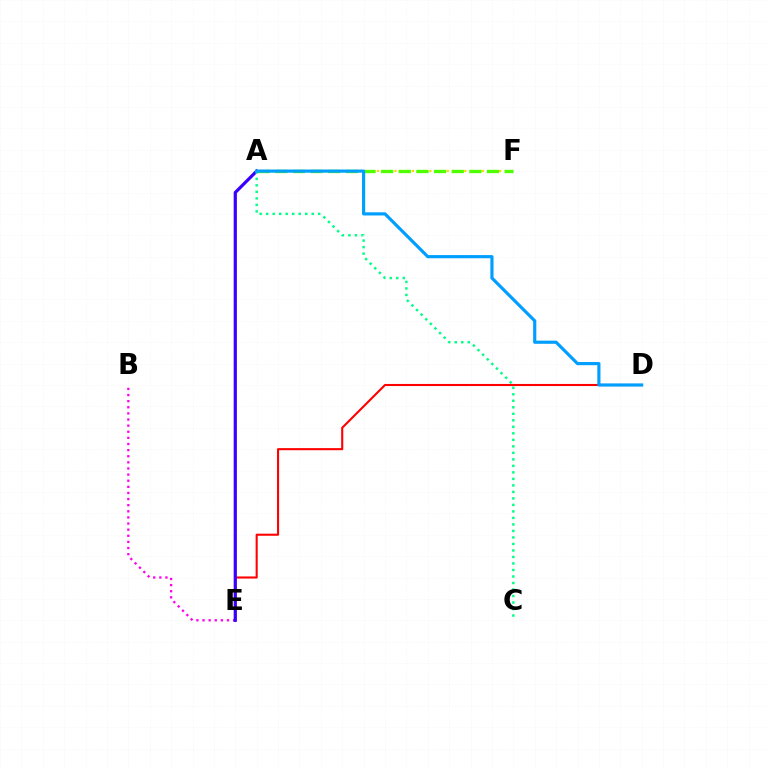{('A', 'F'): [{'color': '#ffd500', 'line_style': 'dotted', 'thickness': 1.58}, {'color': '#4fff00', 'line_style': 'dashed', 'thickness': 2.4}], ('D', 'E'): [{'color': '#ff0000', 'line_style': 'solid', 'thickness': 1.51}], ('B', 'E'): [{'color': '#ff00ed', 'line_style': 'dotted', 'thickness': 1.66}], ('A', 'E'): [{'color': '#3700ff', 'line_style': 'solid', 'thickness': 2.3}], ('A', 'C'): [{'color': '#00ff86', 'line_style': 'dotted', 'thickness': 1.77}], ('A', 'D'): [{'color': '#009eff', 'line_style': 'solid', 'thickness': 2.27}]}